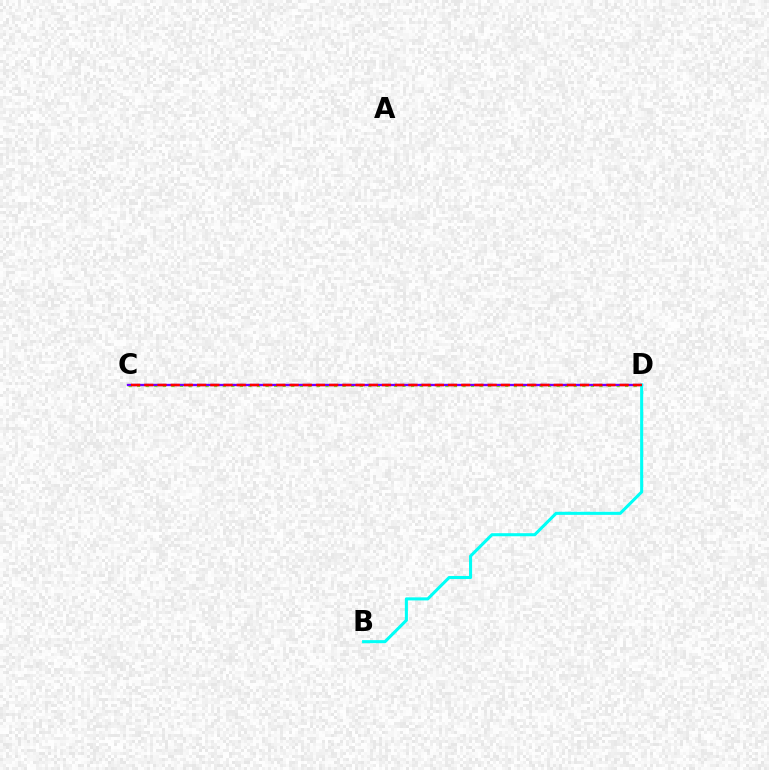{('C', 'D'): [{'color': '#84ff00', 'line_style': 'dotted', 'thickness': 2.33}, {'color': '#7200ff', 'line_style': 'solid', 'thickness': 1.69}, {'color': '#ff0000', 'line_style': 'dashed', 'thickness': 1.79}], ('B', 'D'): [{'color': '#00fff6', 'line_style': 'solid', 'thickness': 2.21}]}